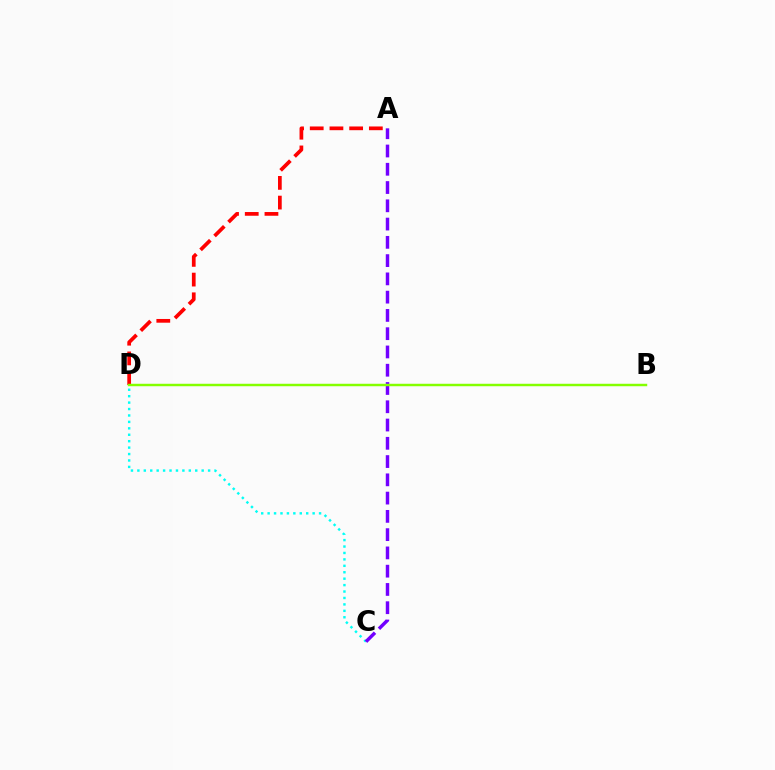{('C', 'D'): [{'color': '#00fff6', 'line_style': 'dotted', 'thickness': 1.75}], ('A', 'C'): [{'color': '#7200ff', 'line_style': 'dashed', 'thickness': 2.48}], ('A', 'D'): [{'color': '#ff0000', 'line_style': 'dashed', 'thickness': 2.68}], ('B', 'D'): [{'color': '#84ff00', 'line_style': 'solid', 'thickness': 1.76}]}